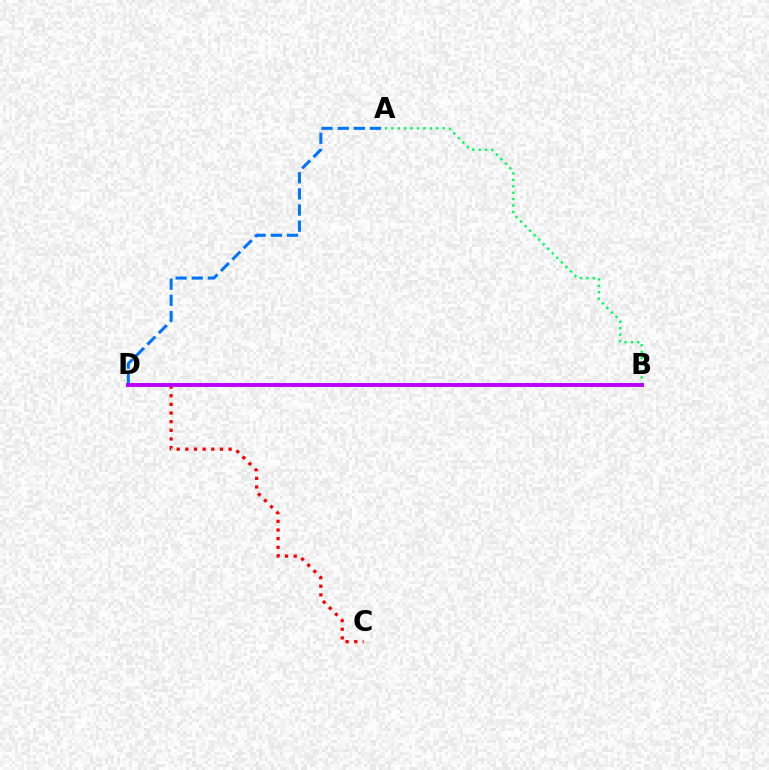{('A', 'D'): [{'color': '#0074ff', 'line_style': 'dashed', 'thickness': 2.19}], ('C', 'D'): [{'color': '#ff0000', 'line_style': 'dotted', 'thickness': 2.35}], ('A', 'B'): [{'color': '#00ff5c', 'line_style': 'dotted', 'thickness': 1.74}], ('B', 'D'): [{'color': '#d1ff00', 'line_style': 'solid', 'thickness': 2.74}, {'color': '#b900ff', 'line_style': 'solid', 'thickness': 2.81}]}